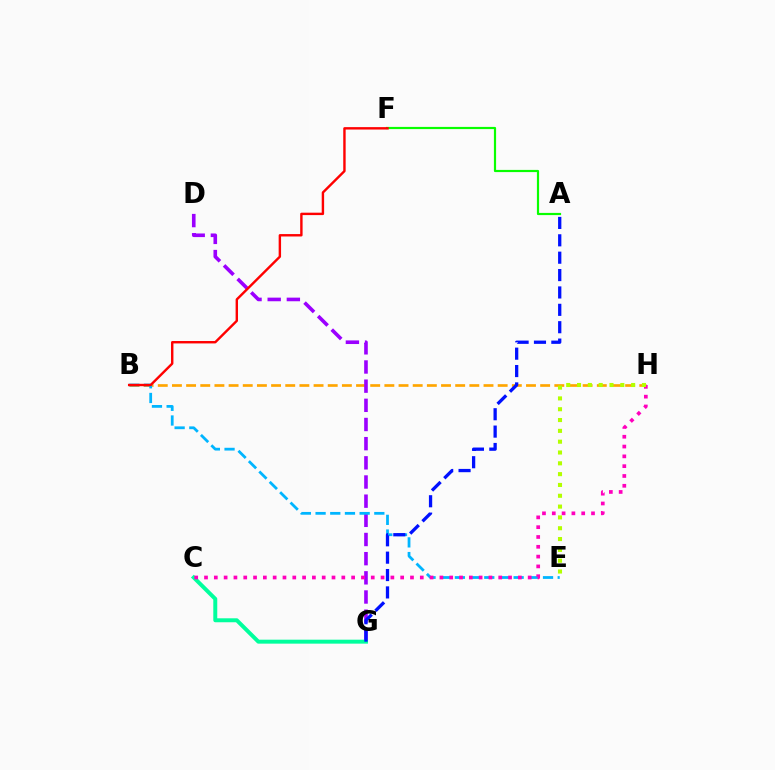{('B', 'H'): [{'color': '#ffa500', 'line_style': 'dashed', 'thickness': 1.92}], ('D', 'G'): [{'color': '#9b00ff', 'line_style': 'dashed', 'thickness': 2.6}], ('A', 'F'): [{'color': '#08ff00', 'line_style': 'solid', 'thickness': 1.58}], ('B', 'E'): [{'color': '#00b5ff', 'line_style': 'dashed', 'thickness': 2.0}], ('B', 'F'): [{'color': '#ff0000', 'line_style': 'solid', 'thickness': 1.73}], ('C', 'G'): [{'color': '#00ff9d', 'line_style': 'solid', 'thickness': 2.85}], ('C', 'H'): [{'color': '#ff00bd', 'line_style': 'dotted', 'thickness': 2.66}], ('A', 'G'): [{'color': '#0010ff', 'line_style': 'dashed', 'thickness': 2.36}], ('E', 'H'): [{'color': '#b3ff00', 'line_style': 'dotted', 'thickness': 2.94}]}